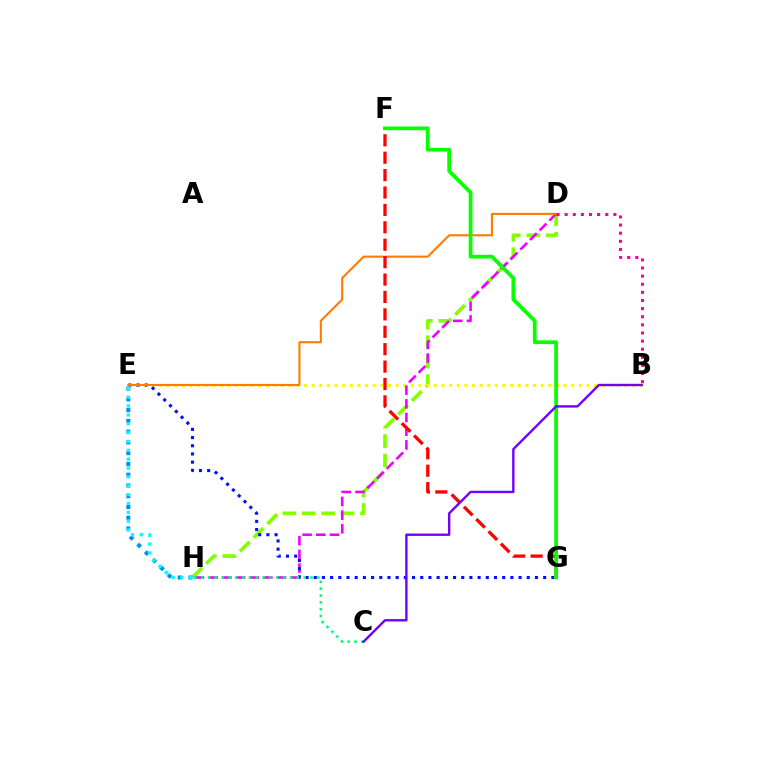{('D', 'H'): [{'color': '#84ff00', 'line_style': 'dashed', 'thickness': 2.64}, {'color': '#ee00ff', 'line_style': 'dashed', 'thickness': 1.86}], ('B', 'E'): [{'color': '#fcf500', 'line_style': 'dotted', 'thickness': 2.07}], ('E', 'G'): [{'color': '#0010ff', 'line_style': 'dotted', 'thickness': 2.23}], ('D', 'E'): [{'color': '#ff7c00', 'line_style': 'solid', 'thickness': 1.53}], ('F', 'G'): [{'color': '#ff0000', 'line_style': 'dashed', 'thickness': 2.36}, {'color': '#08ff00', 'line_style': 'solid', 'thickness': 2.69}], ('E', 'H'): [{'color': '#008cff', 'line_style': 'dotted', 'thickness': 2.92}, {'color': '#00fff6', 'line_style': 'dotted', 'thickness': 2.41}], ('C', 'H'): [{'color': '#00ff74', 'line_style': 'dotted', 'thickness': 1.86}], ('B', 'C'): [{'color': '#7200ff', 'line_style': 'solid', 'thickness': 1.72}], ('B', 'D'): [{'color': '#ff0094', 'line_style': 'dotted', 'thickness': 2.21}]}